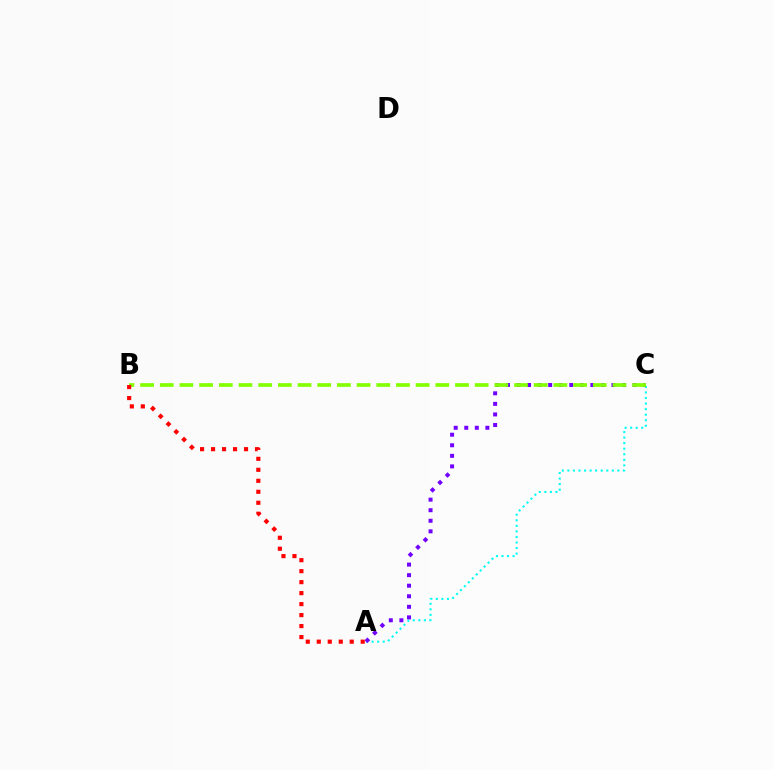{('A', 'C'): [{'color': '#00fff6', 'line_style': 'dotted', 'thickness': 1.51}, {'color': '#7200ff', 'line_style': 'dotted', 'thickness': 2.87}], ('B', 'C'): [{'color': '#84ff00', 'line_style': 'dashed', 'thickness': 2.67}], ('A', 'B'): [{'color': '#ff0000', 'line_style': 'dotted', 'thickness': 2.98}]}